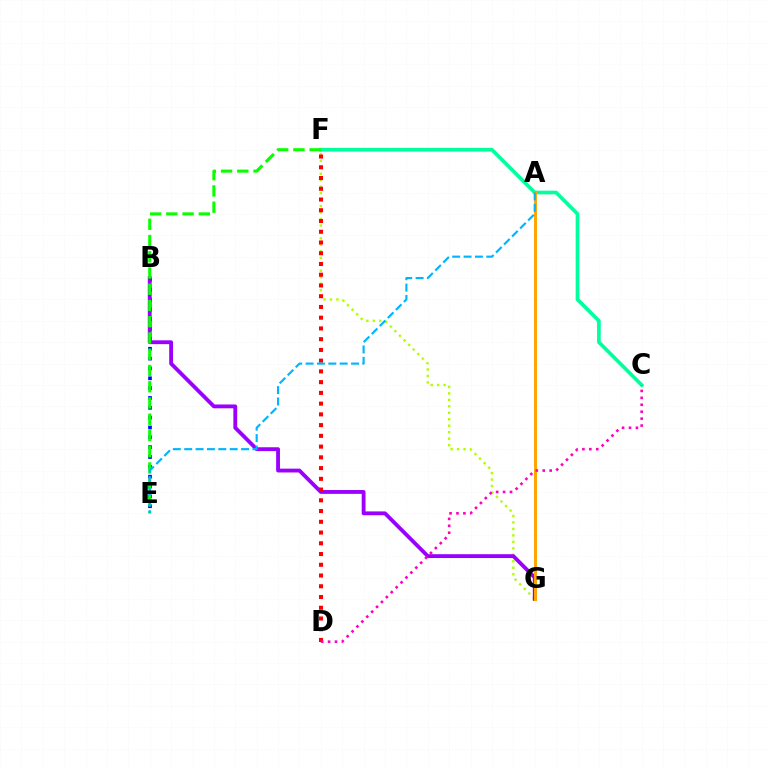{('B', 'E'): [{'color': '#0010ff', 'line_style': 'dotted', 'thickness': 2.67}], ('F', 'G'): [{'color': '#b3ff00', 'line_style': 'dotted', 'thickness': 1.76}], ('C', 'F'): [{'color': '#00ff9d', 'line_style': 'solid', 'thickness': 2.65}], ('B', 'G'): [{'color': '#9b00ff', 'line_style': 'solid', 'thickness': 2.76}], ('E', 'F'): [{'color': '#08ff00', 'line_style': 'dashed', 'thickness': 2.21}], ('A', 'G'): [{'color': '#ffa500', 'line_style': 'solid', 'thickness': 2.12}], ('D', 'F'): [{'color': '#ff0000', 'line_style': 'dotted', 'thickness': 2.92}], ('C', 'D'): [{'color': '#ff00bd', 'line_style': 'dotted', 'thickness': 1.88}], ('A', 'E'): [{'color': '#00b5ff', 'line_style': 'dashed', 'thickness': 1.54}]}